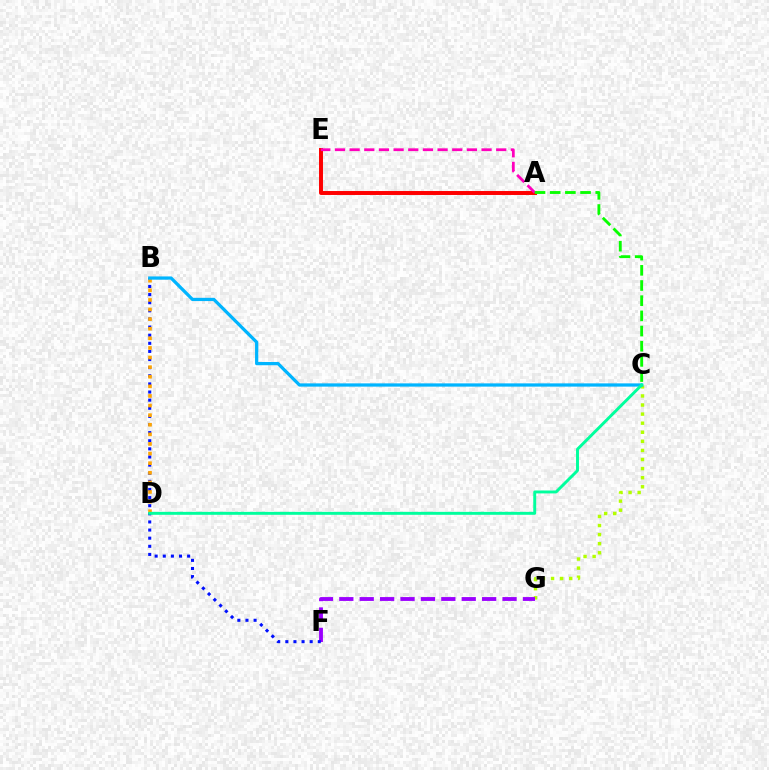{('C', 'G'): [{'color': '#b3ff00', 'line_style': 'dotted', 'thickness': 2.47}], ('A', 'E'): [{'color': '#ff0000', 'line_style': 'solid', 'thickness': 2.85}, {'color': '#ff00bd', 'line_style': 'dashed', 'thickness': 1.99}], ('F', 'G'): [{'color': '#9b00ff', 'line_style': 'dashed', 'thickness': 2.77}], ('B', 'F'): [{'color': '#0010ff', 'line_style': 'dotted', 'thickness': 2.21}], ('B', 'D'): [{'color': '#ffa500', 'line_style': 'dotted', 'thickness': 2.61}], ('B', 'C'): [{'color': '#00b5ff', 'line_style': 'solid', 'thickness': 2.34}], ('C', 'D'): [{'color': '#00ff9d', 'line_style': 'solid', 'thickness': 2.1}], ('A', 'C'): [{'color': '#08ff00', 'line_style': 'dashed', 'thickness': 2.06}]}